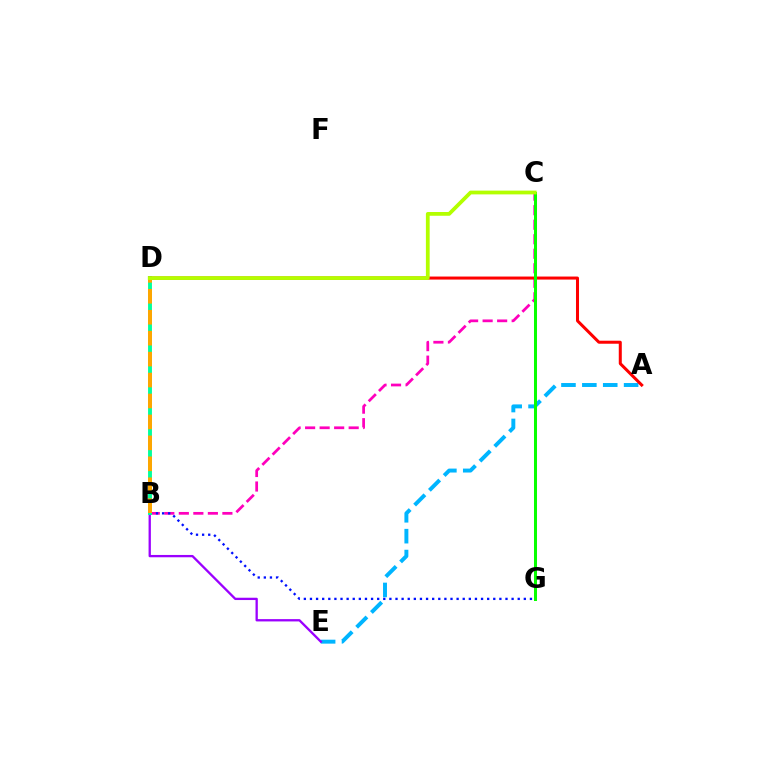{('B', 'C'): [{'color': '#ff00bd', 'line_style': 'dashed', 'thickness': 1.97}], ('A', 'E'): [{'color': '#00b5ff', 'line_style': 'dashed', 'thickness': 2.84}], ('B', 'E'): [{'color': '#9b00ff', 'line_style': 'solid', 'thickness': 1.66}], ('B', 'G'): [{'color': '#0010ff', 'line_style': 'dotted', 'thickness': 1.66}], ('B', 'D'): [{'color': '#00ff9d', 'line_style': 'solid', 'thickness': 2.8}, {'color': '#ffa500', 'line_style': 'dashed', 'thickness': 2.84}], ('A', 'D'): [{'color': '#ff0000', 'line_style': 'solid', 'thickness': 2.18}], ('C', 'G'): [{'color': '#08ff00', 'line_style': 'solid', 'thickness': 2.17}], ('C', 'D'): [{'color': '#b3ff00', 'line_style': 'solid', 'thickness': 2.71}]}